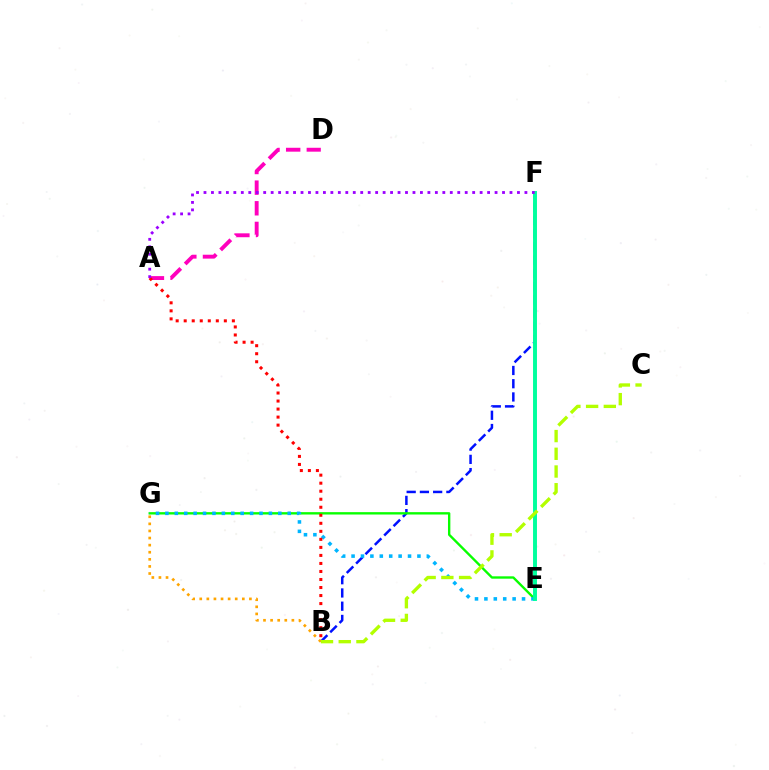{('B', 'F'): [{'color': '#0010ff', 'line_style': 'dashed', 'thickness': 1.8}], ('E', 'G'): [{'color': '#08ff00', 'line_style': 'solid', 'thickness': 1.71}, {'color': '#00b5ff', 'line_style': 'dotted', 'thickness': 2.56}], ('B', 'G'): [{'color': '#ffa500', 'line_style': 'dotted', 'thickness': 1.93}], ('E', 'F'): [{'color': '#00ff9d', 'line_style': 'solid', 'thickness': 2.83}], ('B', 'C'): [{'color': '#b3ff00', 'line_style': 'dashed', 'thickness': 2.41}], ('A', 'D'): [{'color': '#ff00bd', 'line_style': 'dashed', 'thickness': 2.8}], ('A', 'B'): [{'color': '#ff0000', 'line_style': 'dotted', 'thickness': 2.18}], ('A', 'F'): [{'color': '#9b00ff', 'line_style': 'dotted', 'thickness': 2.03}]}